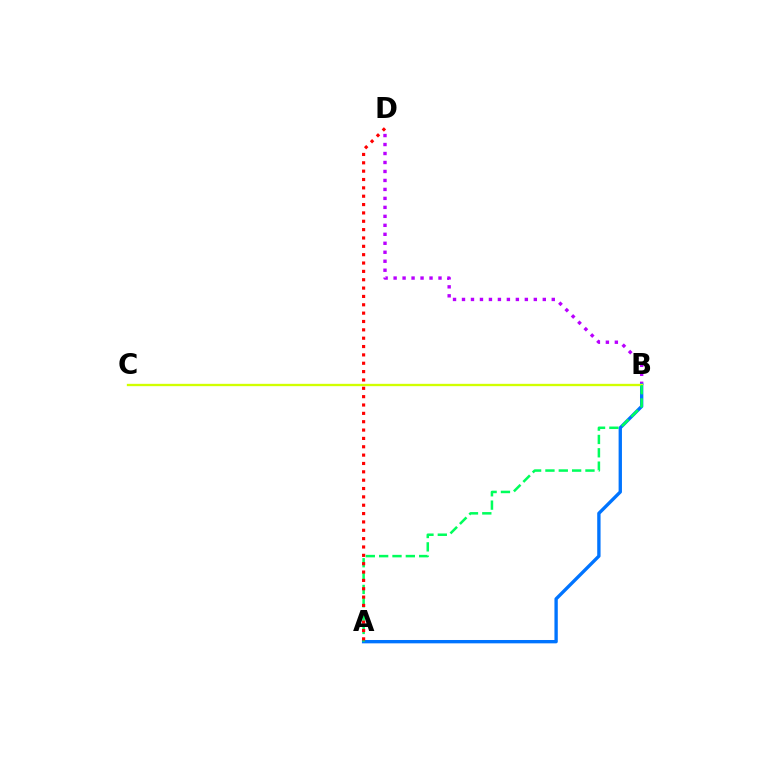{('B', 'D'): [{'color': '#b900ff', 'line_style': 'dotted', 'thickness': 2.44}], ('A', 'B'): [{'color': '#0074ff', 'line_style': 'solid', 'thickness': 2.41}, {'color': '#00ff5c', 'line_style': 'dashed', 'thickness': 1.81}], ('B', 'C'): [{'color': '#d1ff00', 'line_style': 'solid', 'thickness': 1.68}], ('A', 'D'): [{'color': '#ff0000', 'line_style': 'dotted', 'thickness': 2.27}]}